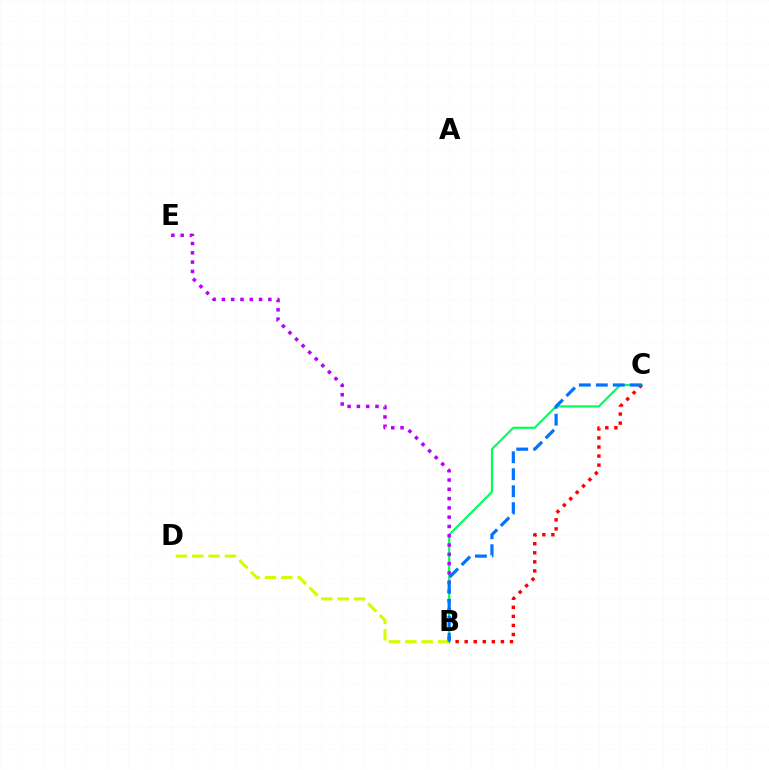{('B', 'C'): [{'color': '#00ff5c', 'line_style': 'solid', 'thickness': 1.57}, {'color': '#ff0000', 'line_style': 'dotted', 'thickness': 2.46}, {'color': '#0074ff', 'line_style': 'dashed', 'thickness': 2.3}], ('B', 'E'): [{'color': '#b900ff', 'line_style': 'dotted', 'thickness': 2.52}], ('B', 'D'): [{'color': '#d1ff00', 'line_style': 'dashed', 'thickness': 2.22}]}